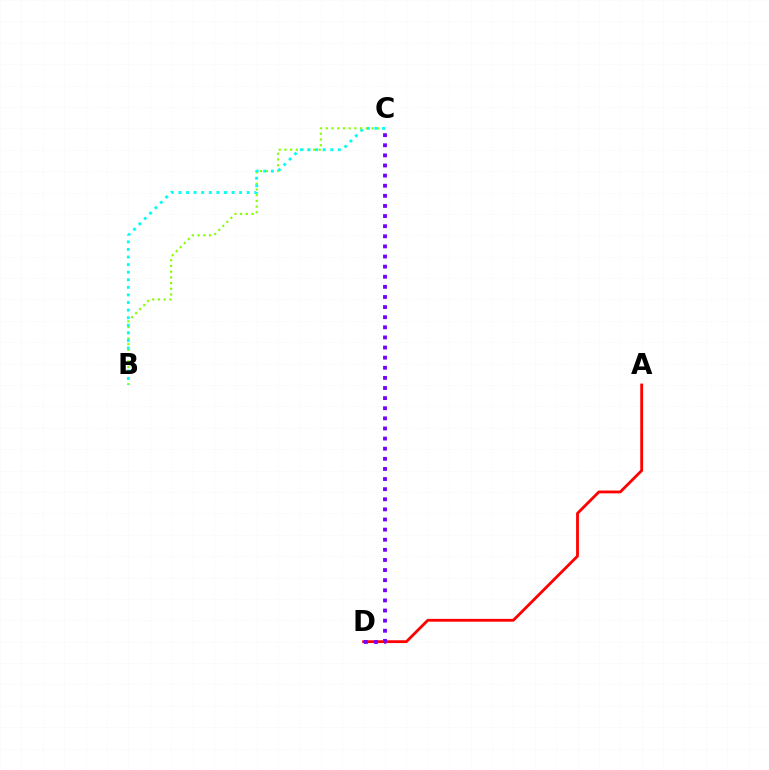{('A', 'D'): [{'color': '#ff0000', 'line_style': 'solid', 'thickness': 2.02}], ('B', 'C'): [{'color': '#84ff00', 'line_style': 'dotted', 'thickness': 1.55}, {'color': '#00fff6', 'line_style': 'dotted', 'thickness': 2.06}], ('C', 'D'): [{'color': '#7200ff', 'line_style': 'dotted', 'thickness': 2.75}]}